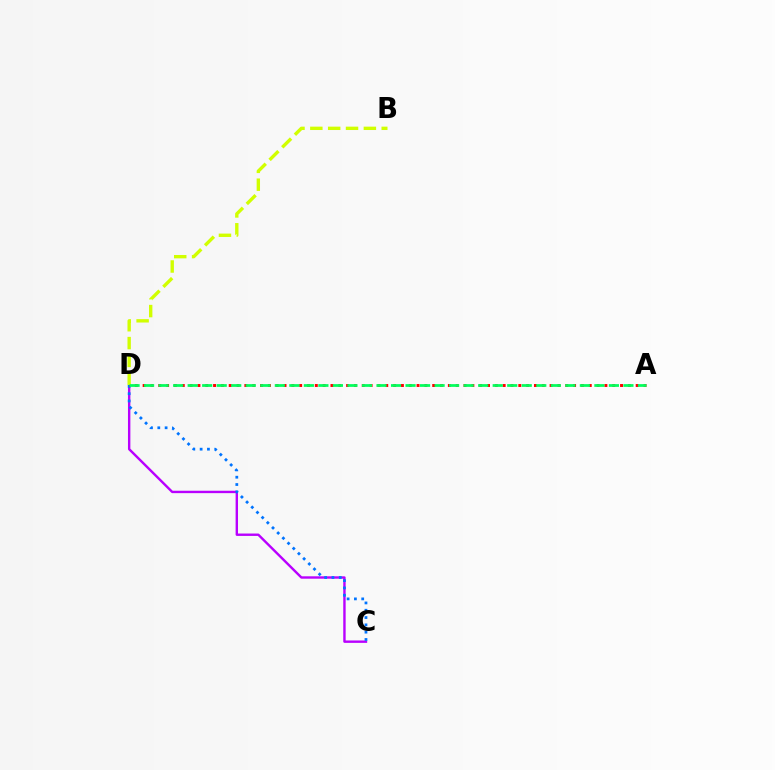{('C', 'D'): [{'color': '#b900ff', 'line_style': 'solid', 'thickness': 1.73}, {'color': '#0074ff', 'line_style': 'dotted', 'thickness': 1.99}], ('A', 'D'): [{'color': '#ff0000', 'line_style': 'dotted', 'thickness': 2.13}, {'color': '#00ff5c', 'line_style': 'dashed', 'thickness': 1.97}], ('B', 'D'): [{'color': '#d1ff00', 'line_style': 'dashed', 'thickness': 2.42}]}